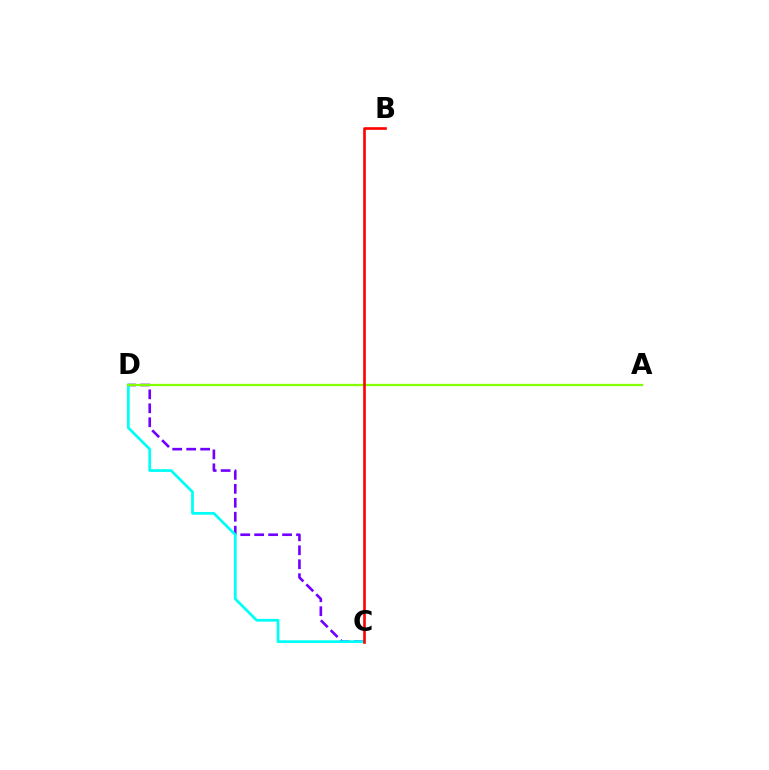{('C', 'D'): [{'color': '#7200ff', 'line_style': 'dashed', 'thickness': 1.9}, {'color': '#00fff6', 'line_style': 'solid', 'thickness': 1.98}], ('A', 'D'): [{'color': '#84ff00', 'line_style': 'solid', 'thickness': 1.66}], ('B', 'C'): [{'color': '#ff0000', 'line_style': 'solid', 'thickness': 1.9}]}